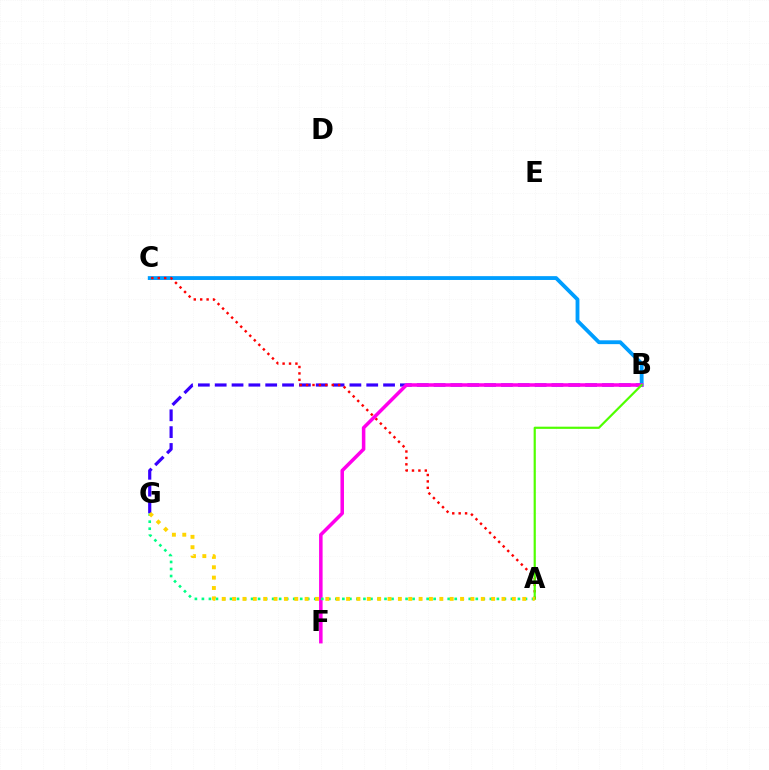{('B', 'G'): [{'color': '#3700ff', 'line_style': 'dashed', 'thickness': 2.29}], ('B', 'C'): [{'color': '#009eff', 'line_style': 'solid', 'thickness': 2.76}], ('A', 'C'): [{'color': '#ff0000', 'line_style': 'dotted', 'thickness': 1.74}], ('B', 'F'): [{'color': '#ff00ed', 'line_style': 'solid', 'thickness': 2.54}], ('A', 'B'): [{'color': '#4fff00', 'line_style': 'solid', 'thickness': 1.57}], ('A', 'G'): [{'color': '#00ff86', 'line_style': 'dotted', 'thickness': 1.91}, {'color': '#ffd500', 'line_style': 'dotted', 'thickness': 2.82}]}